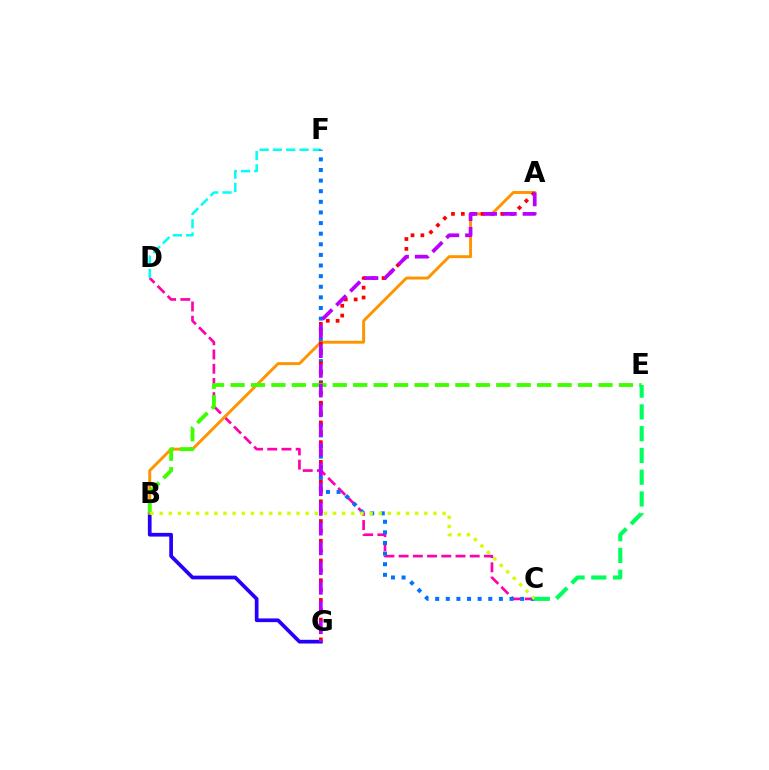{('B', 'G'): [{'color': '#2500ff', 'line_style': 'solid', 'thickness': 2.67}], ('C', 'D'): [{'color': '#ff00ac', 'line_style': 'dashed', 'thickness': 1.93}], ('D', 'F'): [{'color': '#00fff6', 'line_style': 'dashed', 'thickness': 1.81}], ('C', 'F'): [{'color': '#0074ff', 'line_style': 'dotted', 'thickness': 2.88}], ('A', 'B'): [{'color': '#ff9400', 'line_style': 'solid', 'thickness': 2.11}], ('A', 'G'): [{'color': '#ff0000', 'line_style': 'dotted', 'thickness': 2.68}, {'color': '#b900ff', 'line_style': 'dashed', 'thickness': 2.68}], ('B', 'E'): [{'color': '#3dff00', 'line_style': 'dashed', 'thickness': 2.78}], ('B', 'C'): [{'color': '#d1ff00', 'line_style': 'dotted', 'thickness': 2.48}], ('C', 'E'): [{'color': '#00ff5c', 'line_style': 'dashed', 'thickness': 2.96}]}